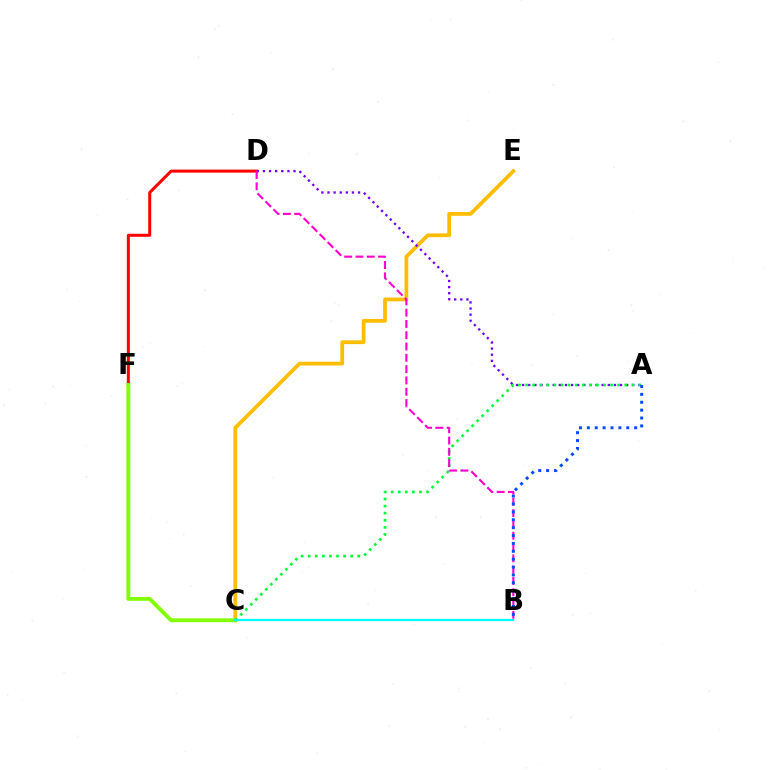{('C', 'E'): [{'color': '#ffbd00', 'line_style': 'solid', 'thickness': 2.72}], ('D', 'F'): [{'color': '#ff0000', 'line_style': 'solid', 'thickness': 2.17}], ('C', 'F'): [{'color': '#84ff00', 'line_style': 'solid', 'thickness': 2.77}], ('A', 'D'): [{'color': '#7200ff', 'line_style': 'dotted', 'thickness': 1.66}], ('A', 'C'): [{'color': '#00ff39', 'line_style': 'dotted', 'thickness': 1.92}], ('B', 'D'): [{'color': '#ff00cf', 'line_style': 'dashed', 'thickness': 1.53}], ('B', 'C'): [{'color': '#00fff6', 'line_style': 'solid', 'thickness': 1.62}], ('A', 'B'): [{'color': '#004bff', 'line_style': 'dotted', 'thickness': 2.14}]}